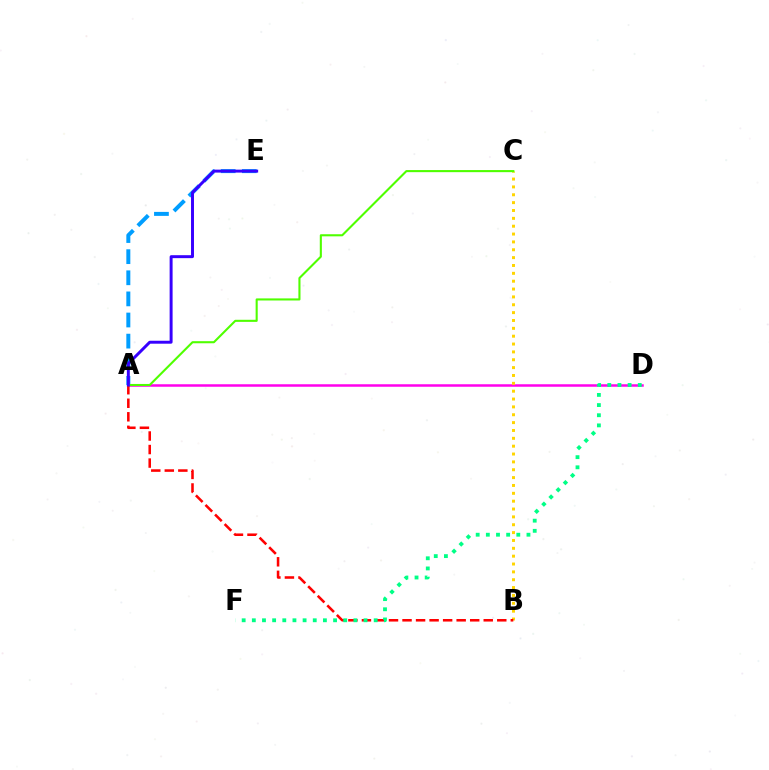{('A', 'D'): [{'color': '#ff00ed', 'line_style': 'solid', 'thickness': 1.8}], ('B', 'C'): [{'color': '#ffd500', 'line_style': 'dotted', 'thickness': 2.13}], ('A', 'B'): [{'color': '#ff0000', 'line_style': 'dashed', 'thickness': 1.84}], ('A', 'E'): [{'color': '#009eff', 'line_style': 'dashed', 'thickness': 2.87}, {'color': '#3700ff', 'line_style': 'solid', 'thickness': 2.13}], ('D', 'F'): [{'color': '#00ff86', 'line_style': 'dotted', 'thickness': 2.76}], ('A', 'C'): [{'color': '#4fff00', 'line_style': 'solid', 'thickness': 1.51}]}